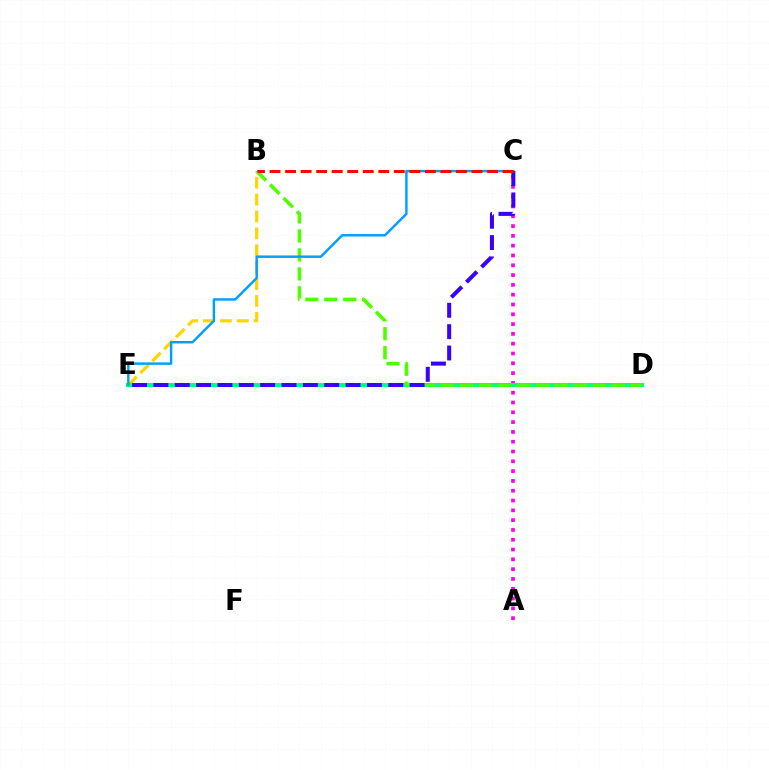{('A', 'C'): [{'color': '#ff00ed', 'line_style': 'dotted', 'thickness': 2.66}], ('B', 'E'): [{'color': '#ffd500', 'line_style': 'dashed', 'thickness': 2.29}], ('D', 'E'): [{'color': '#00ff86', 'line_style': 'solid', 'thickness': 2.92}], ('B', 'D'): [{'color': '#4fff00', 'line_style': 'dashed', 'thickness': 2.58}], ('C', 'E'): [{'color': '#009eff', 'line_style': 'solid', 'thickness': 1.76}, {'color': '#3700ff', 'line_style': 'dashed', 'thickness': 2.9}], ('B', 'C'): [{'color': '#ff0000', 'line_style': 'dashed', 'thickness': 2.11}]}